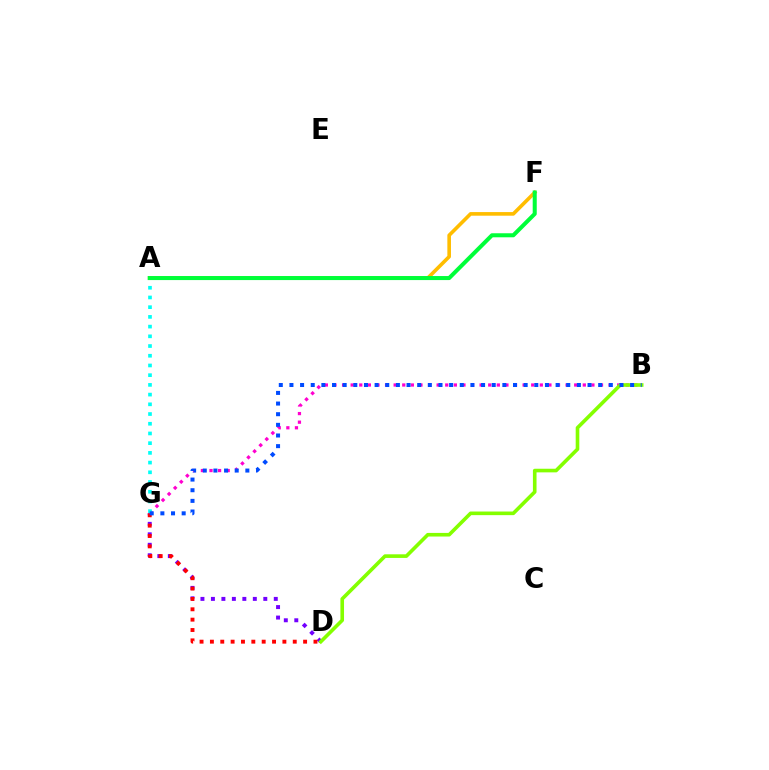{('D', 'G'): [{'color': '#7200ff', 'line_style': 'dotted', 'thickness': 2.85}, {'color': '#ff0000', 'line_style': 'dotted', 'thickness': 2.81}], ('B', 'G'): [{'color': '#ff00cf', 'line_style': 'dotted', 'thickness': 2.34}, {'color': '#004bff', 'line_style': 'dotted', 'thickness': 2.89}], ('A', 'G'): [{'color': '#00fff6', 'line_style': 'dotted', 'thickness': 2.64}], ('A', 'F'): [{'color': '#ffbd00', 'line_style': 'solid', 'thickness': 2.61}, {'color': '#00ff39', 'line_style': 'solid', 'thickness': 2.91}], ('B', 'D'): [{'color': '#84ff00', 'line_style': 'solid', 'thickness': 2.61}]}